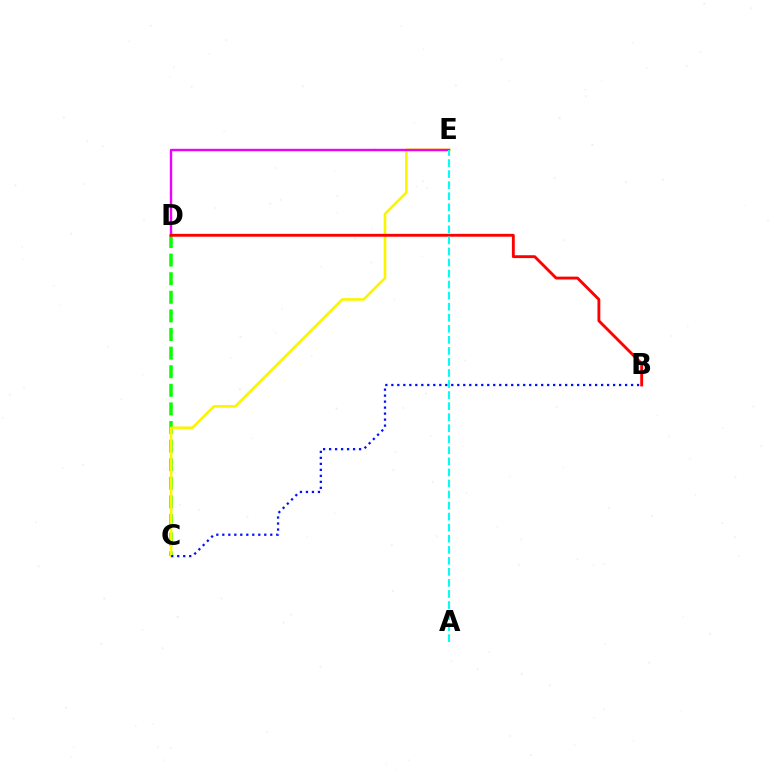{('C', 'D'): [{'color': '#08ff00', 'line_style': 'dashed', 'thickness': 2.53}], ('C', 'E'): [{'color': '#fcf500', 'line_style': 'solid', 'thickness': 1.88}], ('D', 'E'): [{'color': '#ee00ff', 'line_style': 'solid', 'thickness': 1.73}], ('B', 'C'): [{'color': '#0010ff', 'line_style': 'dotted', 'thickness': 1.63}], ('B', 'D'): [{'color': '#ff0000', 'line_style': 'solid', 'thickness': 2.06}], ('A', 'E'): [{'color': '#00fff6', 'line_style': 'dashed', 'thickness': 1.5}]}